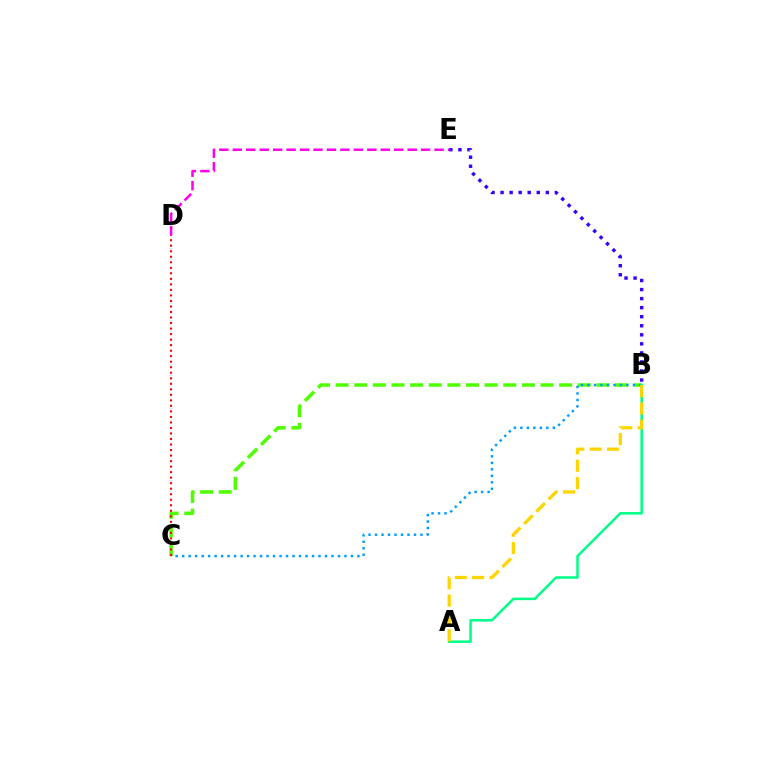{('D', 'E'): [{'color': '#ff00ed', 'line_style': 'dashed', 'thickness': 1.83}], ('B', 'C'): [{'color': '#4fff00', 'line_style': 'dashed', 'thickness': 2.53}, {'color': '#009eff', 'line_style': 'dotted', 'thickness': 1.76}], ('C', 'D'): [{'color': '#ff0000', 'line_style': 'dotted', 'thickness': 1.5}], ('B', 'E'): [{'color': '#3700ff', 'line_style': 'dotted', 'thickness': 2.46}], ('A', 'B'): [{'color': '#00ff86', 'line_style': 'solid', 'thickness': 1.81}, {'color': '#ffd500', 'line_style': 'dashed', 'thickness': 2.36}]}